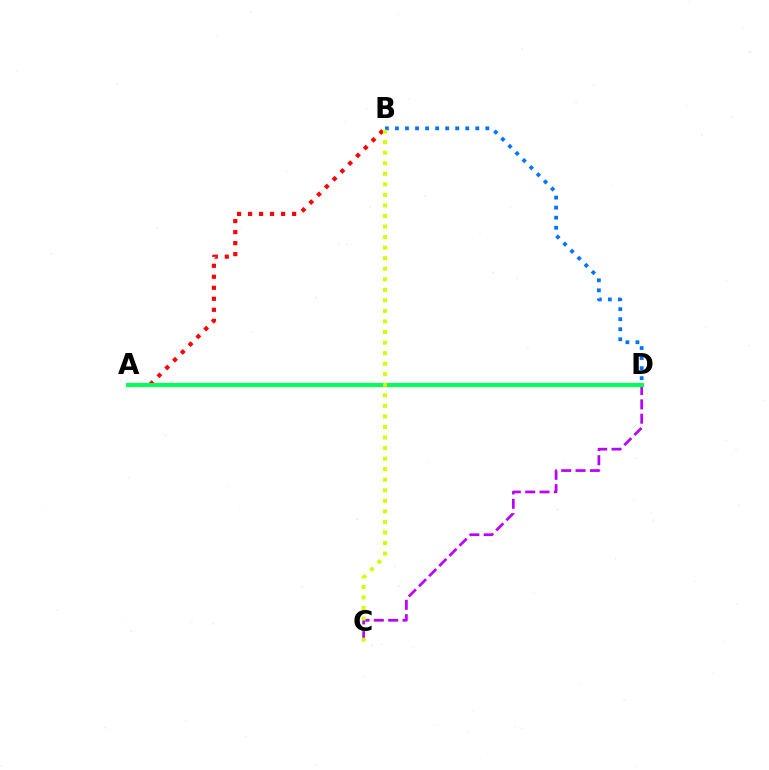{('A', 'B'): [{'color': '#ff0000', 'line_style': 'dotted', 'thickness': 2.99}], ('C', 'D'): [{'color': '#b900ff', 'line_style': 'dashed', 'thickness': 1.95}], ('A', 'D'): [{'color': '#00ff5c', 'line_style': 'solid', 'thickness': 2.94}], ('B', 'D'): [{'color': '#0074ff', 'line_style': 'dotted', 'thickness': 2.73}], ('B', 'C'): [{'color': '#d1ff00', 'line_style': 'dotted', 'thickness': 2.87}]}